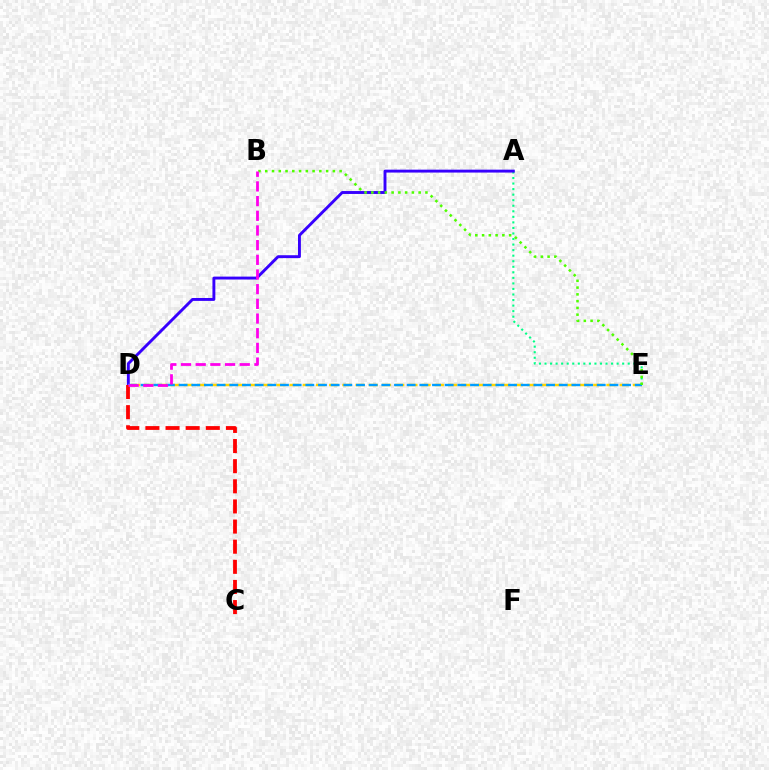{('A', 'E'): [{'color': '#00ff86', 'line_style': 'dotted', 'thickness': 1.51}], ('A', 'D'): [{'color': '#3700ff', 'line_style': 'solid', 'thickness': 2.09}], ('D', 'E'): [{'color': '#ffd500', 'line_style': 'dashed', 'thickness': 1.79}, {'color': '#009eff', 'line_style': 'dashed', 'thickness': 1.72}], ('B', 'E'): [{'color': '#4fff00', 'line_style': 'dotted', 'thickness': 1.84}], ('C', 'D'): [{'color': '#ff0000', 'line_style': 'dashed', 'thickness': 2.73}], ('B', 'D'): [{'color': '#ff00ed', 'line_style': 'dashed', 'thickness': 1.99}]}